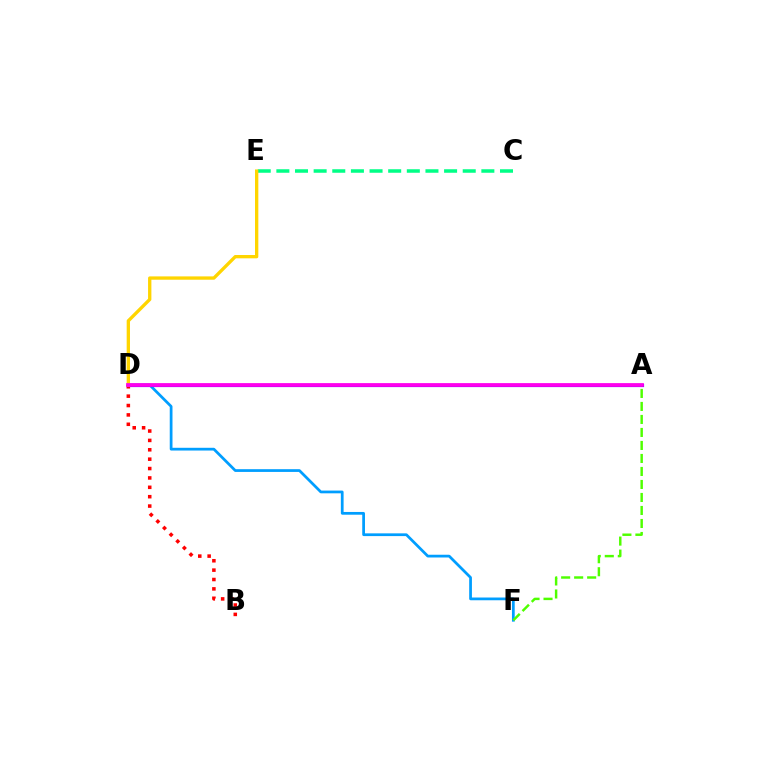{('D', 'F'): [{'color': '#009eff', 'line_style': 'solid', 'thickness': 1.98}], ('B', 'D'): [{'color': '#ff0000', 'line_style': 'dotted', 'thickness': 2.55}], ('C', 'E'): [{'color': '#00ff86', 'line_style': 'dashed', 'thickness': 2.53}], ('A', 'D'): [{'color': '#3700ff', 'line_style': 'solid', 'thickness': 2.28}, {'color': '#ff00ed', 'line_style': 'solid', 'thickness': 2.69}], ('A', 'F'): [{'color': '#4fff00', 'line_style': 'dashed', 'thickness': 1.77}], ('D', 'E'): [{'color': '#ffd500', 'line_style': 'solid', 'thickness': 2.39}]}